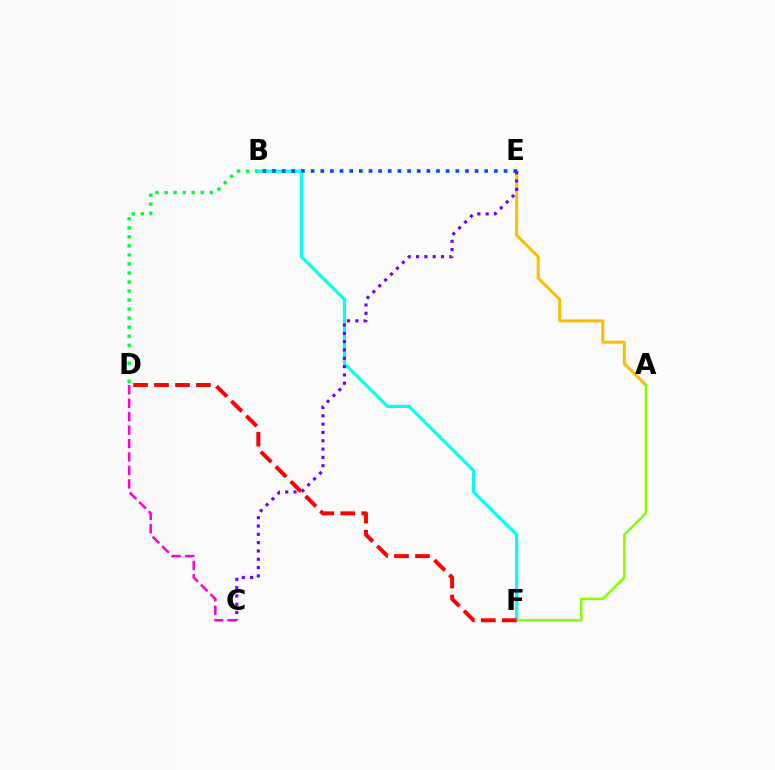{('B', 'D'): [{'color': '#00ff39', 'line_style': 'dotted', 'thickness': 2.45}], ('B', 'F'): [{'color': '#00fff6', 'line_style': 'solid', 'thickness': 2.29}], ('A', 'E'): [{'color': '#ffbd00', 'line_style': 'solid', 'thickness': 2.18}], ('C', 'D'): [{'color': '#ff00cf', 'line_style': 'dashed', 'thickness': 1.83}], ('A', 'F'): [{'color': '#84ff00', 'line_style': 'solid', 'thickness': 1.78}], ('B', 'E'): [{'color': '#004bff', 'line_style': 'dotted', 'thickness': 2.62}], ('C', 'E'): [{'color': '#7200ff', 'line_style': 'dotted', 'thickness': 2.26}], ('D', 'F'): [{'color': '#ff0000', 'line_style': 'dashed', 'thickness': 2.85}]}